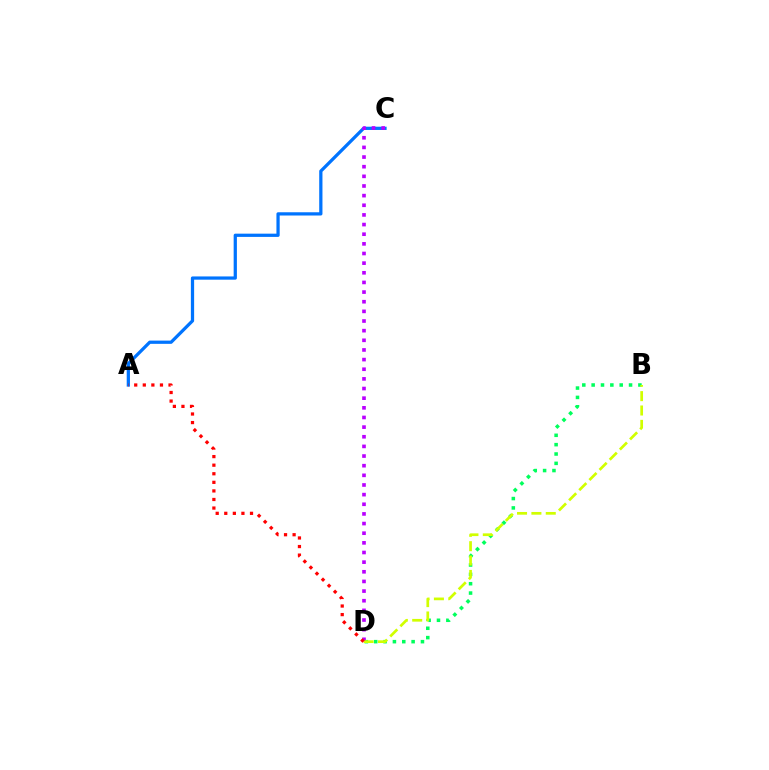{('B', 'D'): [{'color': '#00ff5c', 'line_style': 'dotted', 'thickness': 2.54}, {'color': '#d1ff00', 'line_style': 'dashed', 'thickness': 1.95}], ('A', 'C'): [{'color': '#0074ff', 'line_style': 'solid', 'thickness': 2.34}], ('C', 'D'): [{'color': '#b900ff', 'line_style': 'dotted', 'thickness': 2.62}], ('A', 'D'): [{'color': '#ff0000', 'line_style': 'dotted', 'thickness': 2.33}]}